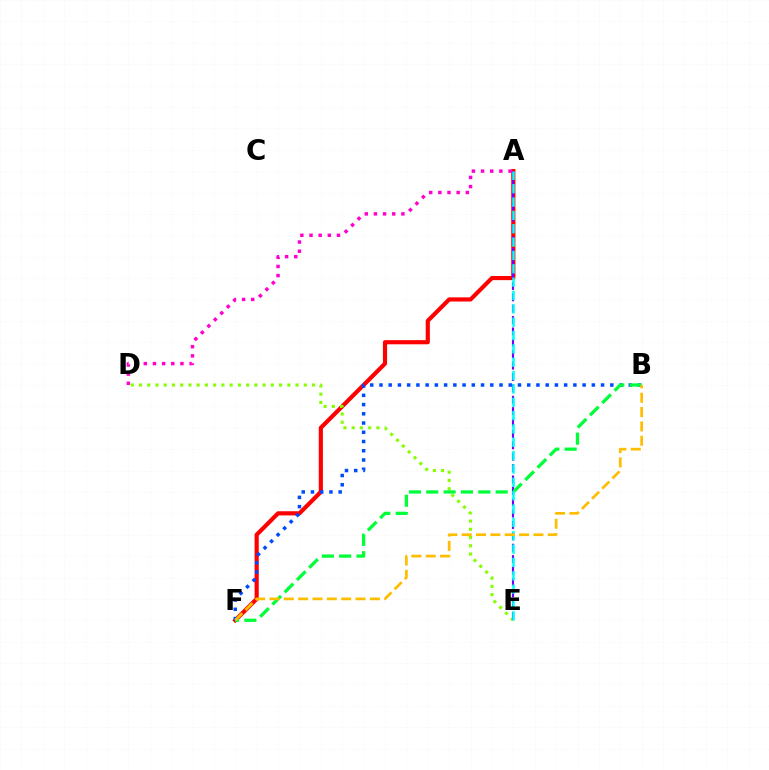{('A', 'F'): [{'color': '#ff0000', 'line_style': 'solid', 'thickness': 2.99}], ('A', 'D'): [{'color': '#ff00cf', 'line_style': 'dotted', 'thickness': 2.49}], ('D', 'E'): [{'color': '#84ff00', 'line_style': 'dotted', 'thickness': 2.24}], ('B', 'F'): [{'color': '#004bff', 'line_style': 'dotted', 'thickness': 2.51}, {'color': '#00ff39', 'line_style': 'dashed', 'thickness': 2.36}, {'color': '#ffbd00', 'line_style': 'dashed', 'thickness': 1.95}], ('A', 'E'): [{'color': '#7200ff', 'line_style': 'dashed', 'thickness': 1.55}, {'color': '#00fff6', 'line_style': 'dashed', 'thickness': 1.81}]}